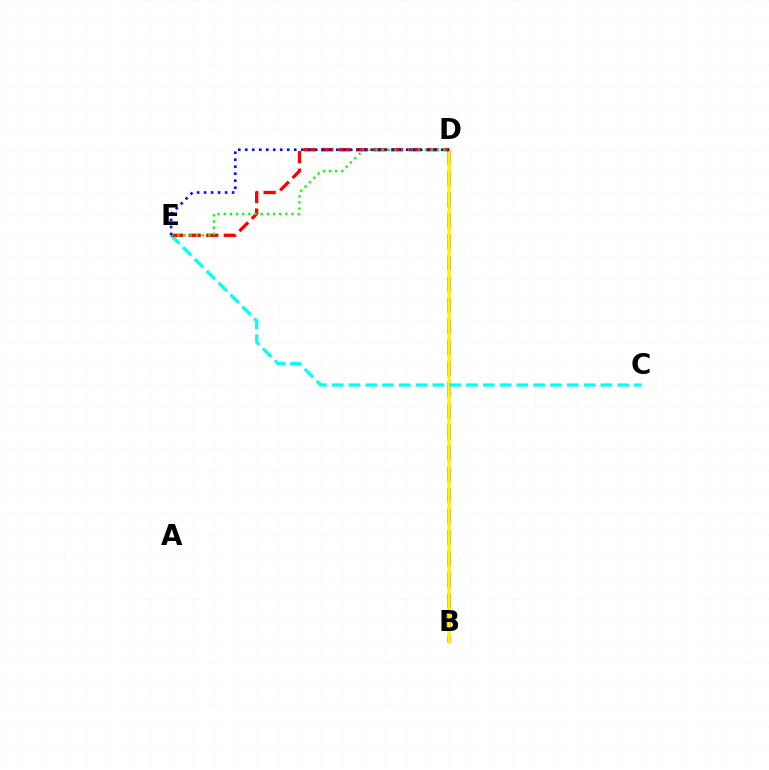{('B', 'D'): [{'color': '#ee00ff', 'line_style': 'dashed', 'thickness': 2.87}, {'color': '#fcf500', 'line_style': 'solid', 'thickness': 2.52}], ('C', 'E'): [{'color': '#00fff6', 'line_style': 'dashed', 'thickness': 2.28}], ('D', 'E'): [{'color': '#ff0000', 'line_style': 'dashed', 'thickness': 2.38}, {'color': '#08ff00', 'line_style': 'dotted', 'thickness': 1.67}, {'color': '#0010ff', 'line_style': 'dotted', 'thickness': 1.9}]}